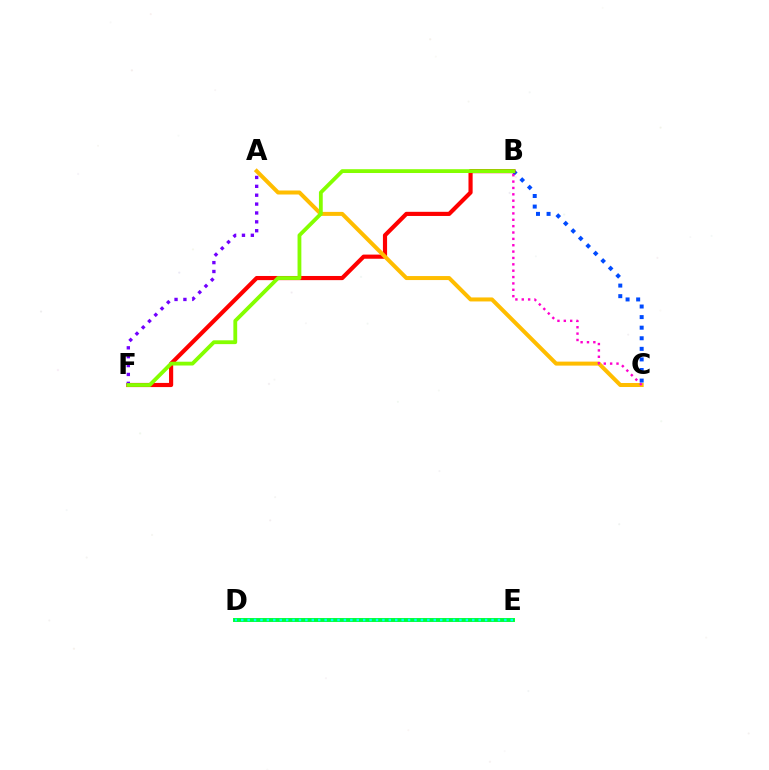{('D', 'E'): [{'color': '#00ff39', 'line_style': 'solid', 'thickness': 2.84}, {'color': '#00fff6', 'line_style': 'dotted', 'thickness': 1.74}], ('B', 'C'): [{'color': '#004bff', 'line_style': 'dotted', 'thickness': 2.87}, {'color': '#ff00cf', 'line_style': 'dotted', 'thickness': 1.73}], ('B', 'F'): [{'color': '#ff0000', 'line_style': 'solid', 'thickness': 2.99}, {'color': '#84ff00', 'line_style': 'solid', 'thickness': 2.74}], ('A', 'C'): [{'color': '#ffbd00', 'line_style': 'solid', 'thickness': 2.89}], ('A', 'F'): [{'color': '#7200ff', 'line_style': 'dotted', 'thickness': 2.41}]}